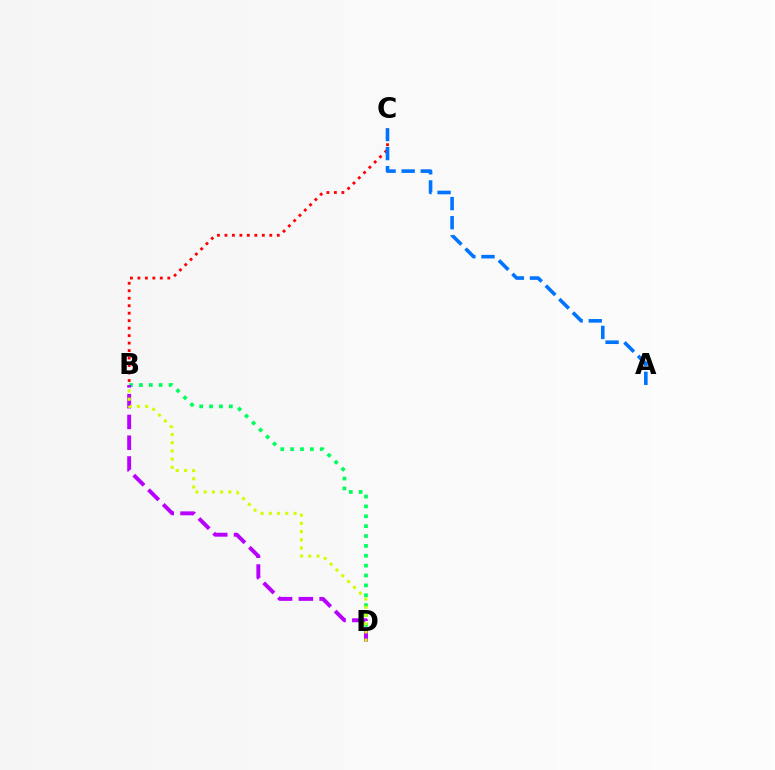{('B', 'C'): [{'color': '#ff0000', 'line_style': 'dotted', 'thickness': 2.03}], ('A', 'C'): [{'color': '#0074ff', 'line_style': 'dashed', 'thickness': 2.59}], ('B', 'D'): [{'color': '#00ff5c', 'line_style': 'dotted', 'thickness': 2.68}, {'color': '#b900ff', 'line_style': 'dashed', 'thickness': 2.82}, {'color': '#d1ff00', 'line_style': 'dotted', 'thickness': 2.23}]}